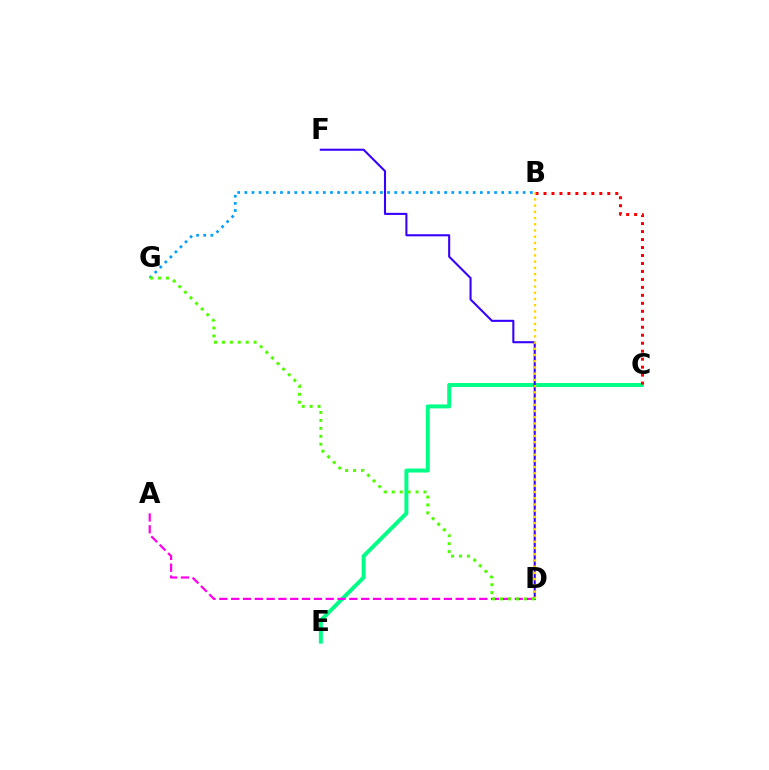{('C', 'E'): [{'color': '#00ff86', 'line_style': 'solid', 'thickness': 2.85}], ('B', 'C'): [{'color': '#ff0000', 'line_style': 'dotted', 'thickness': 2.17}], ('A', 'D'): [{'color': '#ff00ed', 'line_style': 'dashed', 'thickness': 1.61}], ('D', 'F'): [{'color': '#3700ff', 'line_style': 'solid', 'thickness': 1.5}], ('B', 'D'): [{'color': '#ffd500', 'line_style': 'dotted', 'thickness': 1.69}], ('B', 'G'): [{'color': '#009eff', 'line_style': 'dotted', 'thickness': 1.94}], ('D', 'G'): [{'color': '#4fff00', 'line_style': 'dotted', 'thickness': 2.15}]}